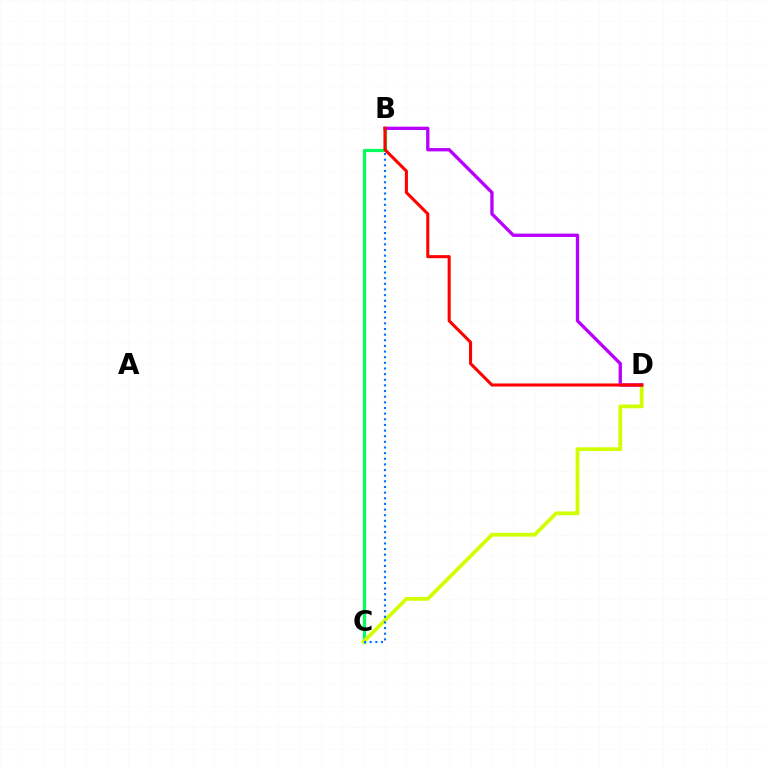{('B', 'C'): [{'color': '#00ff5c', 'line_style': 'solid', 'thickness': 2.33}, {'color': '#0074ff', 'line_style': 'dotted', 'thickness': 1.53}], ('C', 'D'): [{'color': '#d1ff00', 'line_style': 'solid', 'thickness': 2.71}], ('B', 'D'): [{'color': '#b900ff', 'line_style': 'solid', 'thickness': 2.4}, {'color': '#ff0000', 'line_style': 'solid', 'thickness': 2.21}]}